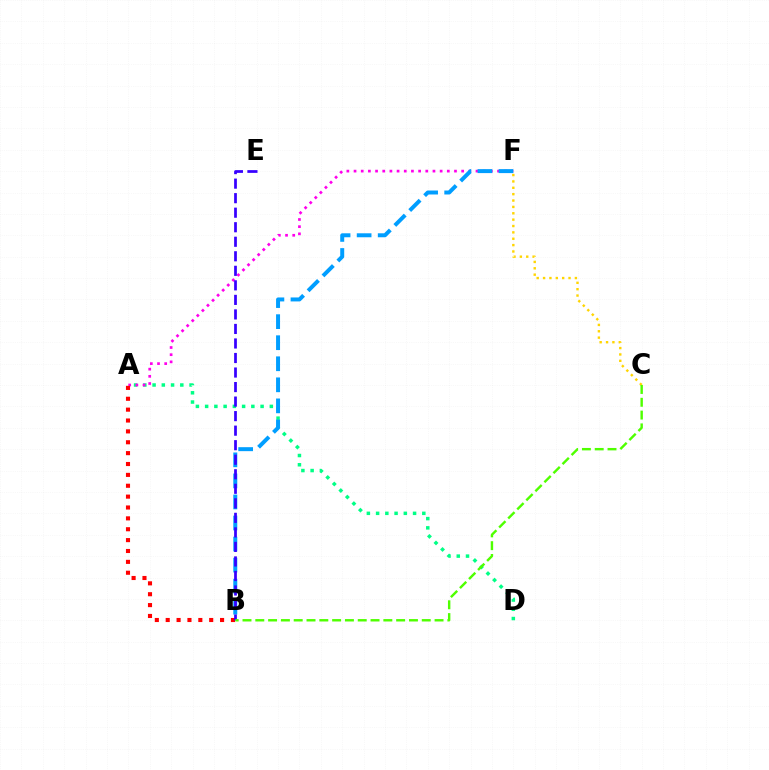{('A', 'D'): [{'color': '#00ff86', 'line_style': 'dotted', 'thickness': 2.51}], ('A', 'F'): [{'color': '#ff00ed', 'line_style': 'dotted', 'thickness': 1.95}], ('A', 'B'): [{'color': '#ff0000', 'line_style': 'dotted', 'thickness': 2.95}], ('B', 'F'): [{'color': '#009eff', 'line_style': 'dashed', 'thickness': 2.86}], ('C', 'F'): [{'color': '#ffd500', 'line_style': 'dotted', 'thickness': 1.73}], ('B', 'E'): [{'color': '#3700ff', 'line_style': 'dashed', 'thickness': 1.97}], ('B', 'C'): [{'color': '#4fff00', 'line_style': 'dashed', 'thickness': 1.74}]}